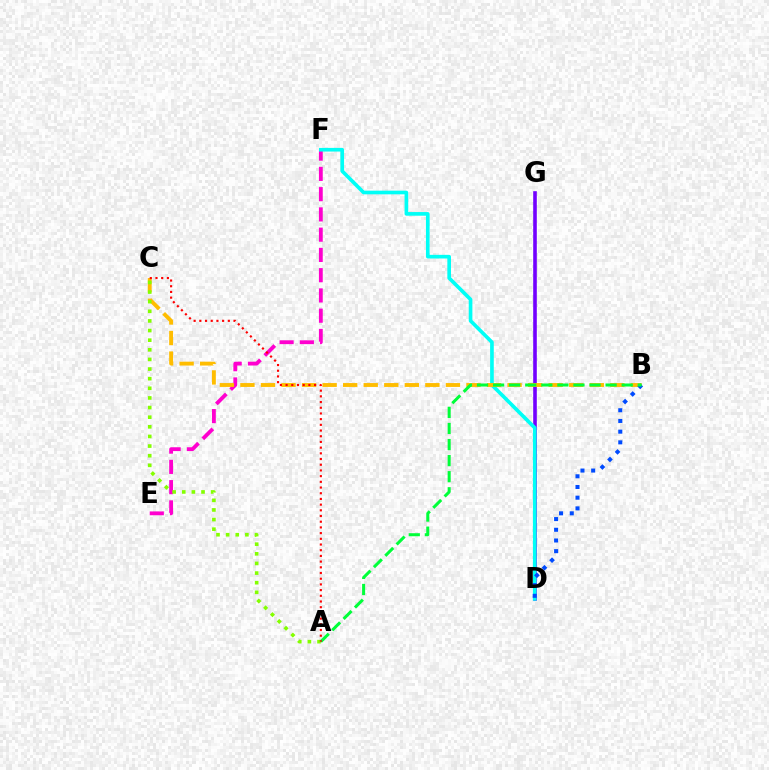{('D', 'G'): [{'color': '#7200ff', 'line_style': 'solid', 'thickness': 2.6}], ('E', 'F'): [{'color': '#ff00cf', 'line_style': 'dashed', 'thickness': 2.75}], ('D', 'F'): [{'color': '#00fff6', 'line_style': 'solid', 'thickness': 2.63}], ('B', 'C'): [{'color': '#ffbd00', 'line_style': 'dashed', 'thickness': 2.79}], ('B', 'D'): [{'color': '#004bff', 'line_style': 'dotted', 'thickness': 2.91}], ('A', 'C'): [{'color': '#84ff00', 'line_style': 'dotted', 'thickness': 2.62}, {'color': '#ff0000', 'line_style': 'dotted', 'thickness': 1.55}], ('A', 'B'): [{'color': '#00ff39', 'line_style': 'dashed', 'thickness': 2.18}]}